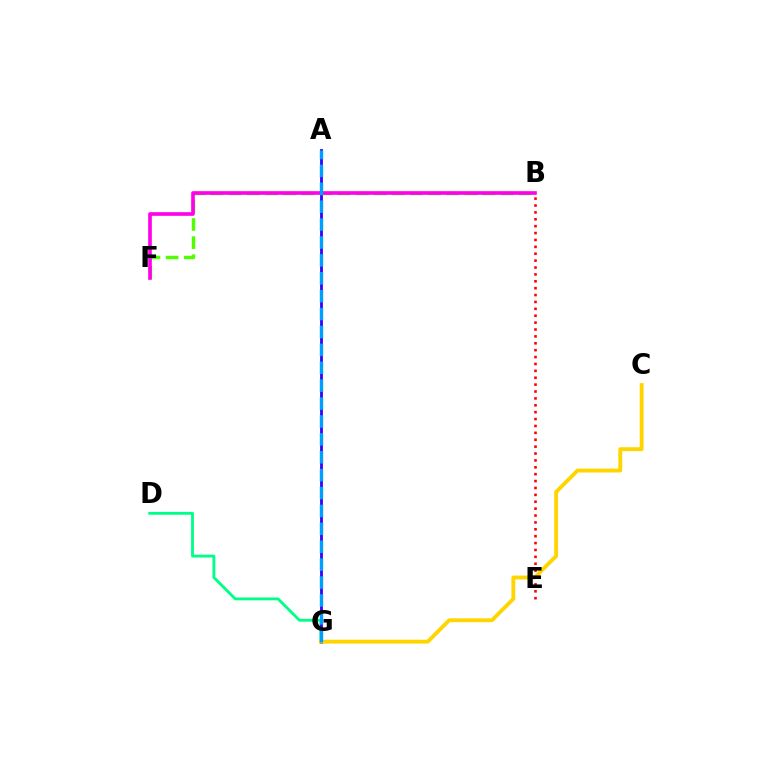{('D', 'G'): [{'color': '#00ff86', 'line_style': 'solid', 'thickness': 2.04}], ('A', 'G'): [{'color': '#3700ff', 'line_style': 'solid', 'thickness': 2.02}, {'color': '#009eff', 'line_style': 'dashed', 'thickness': 2.43}], ('B', 'F'): [{'color': '#4fff00', 'line_style': 'dashed', 'thickness': 2.46}, {'color': '#ff00ed', 'line_style': 'solid', 'thickness': 2.62}], ('C', 'G'): [{'color': '#ffd500', 'line_style': 'solid', 'thickness': 2.78}], ('B', 'E'): [{'color': '#ff0000', 'line_style': 'dotted', 'thickness': 1.87}]}